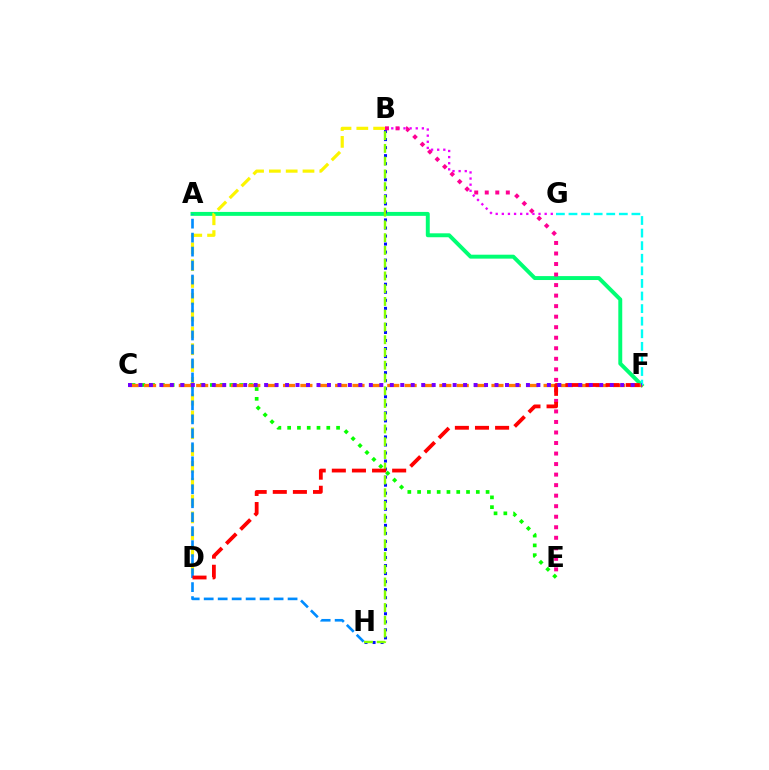{('C', 'E'): [{'color': '#08ff00', 'line_style': 'dotted', 'thickness': 2.66}], ('B', 'G'): [{'color': '#ee00ff', 'line_style': 'dotted', 'thickness': 1.66}], ('A', 'F'): [{'color': '#00ff74', 'line_style': 'solid', 'thickness': 2.83}], ('B', 'H'): [{'color': '#0010ff', 'line_style': 'dotted', 'thickness': 2.18}, {'color': '#84ff00', 'line_style': 'dashed', 'thickness': 1.73}], ('B', 'E'): [{'color': '#ff0094', 'line_style': 'dotted', 'thickness': 2.86}], ('B', 'D'): [{'color': '#fcf500', 'line_style': 'dashed', 'thickness': 2.28}], ('A', 'H'): [{'color': '#008cff', 'line_style': 'dashed', 'thickness': 1.9}], ('C', 'F'): [{'color': '#ff7c00', 'line_style': 'dashed', 'thickness': 2.36}, {'color': '#7200ff', 'line_style': 'dotted', 'thickness': 2.85}], ('F', 'G'): [{'color': '#00fff6', 'line_style': 'dashed', 'thickness': 1.71}], ('D', 'F'): [{'color': '#ff0000', 'line_style': 'dashed', 'thickness': 2.73}]}